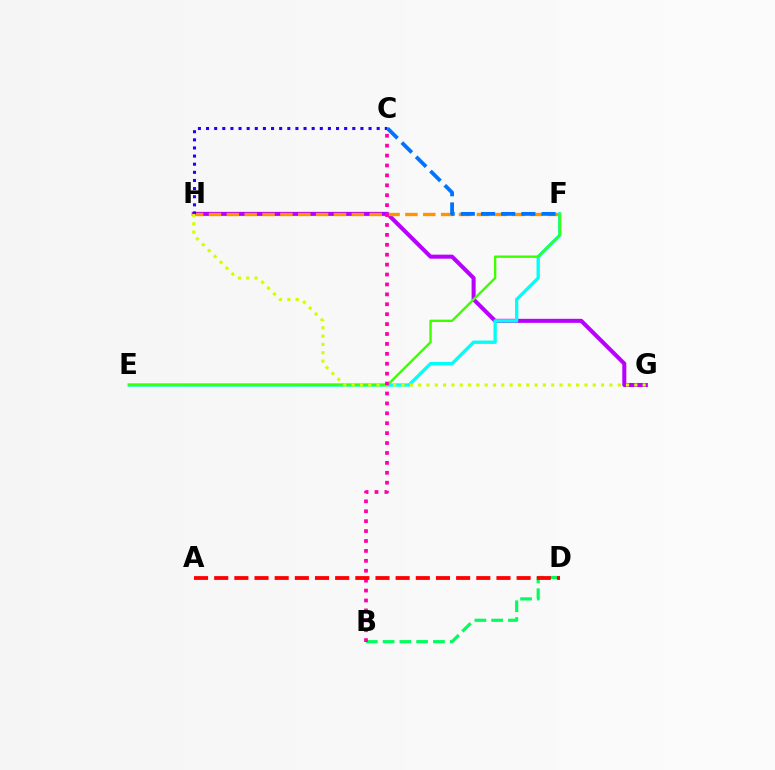{('B', 'D'): [{'color': '#00ff5c', 'line_style': 'dashed', 'thickness': 2.28}], ('G', 'H'): [{'color': '#b900ff', 'line_style': 'solid', 'thickness': 2.91}, {'color': '#d1ff00', 'line_style': 'dotted', 'thickness': 2.26}], ('F', 'H'): [{'color': '#ff9400', 'line_style': 'dashed', 'thickness': 2.43}], ('E', 'F'): [{'color': '#00fff6', 'line_style': 'solid', 'thickness': 2.41}, {'color': '#3dff00', 'line_style': 'solid', 'thickness': 1.72}], ('C', 'H'): [{'color': '#2500ff', 'line_style': 'dotted', 'thickness': 2.21}], ('B', 'C'): [{'color': '#ff00ac', 'line_style': 'dotted', 'thickness': 2.69}], ('C', 'F'): [{'color': '#0074ff', 'line_style': 'dashed', 'thickness': 2.74}], ('A', 'D'): [{'color': '#ff0000', 'line_style': 'dashed', 'thickness': 2.74}]}